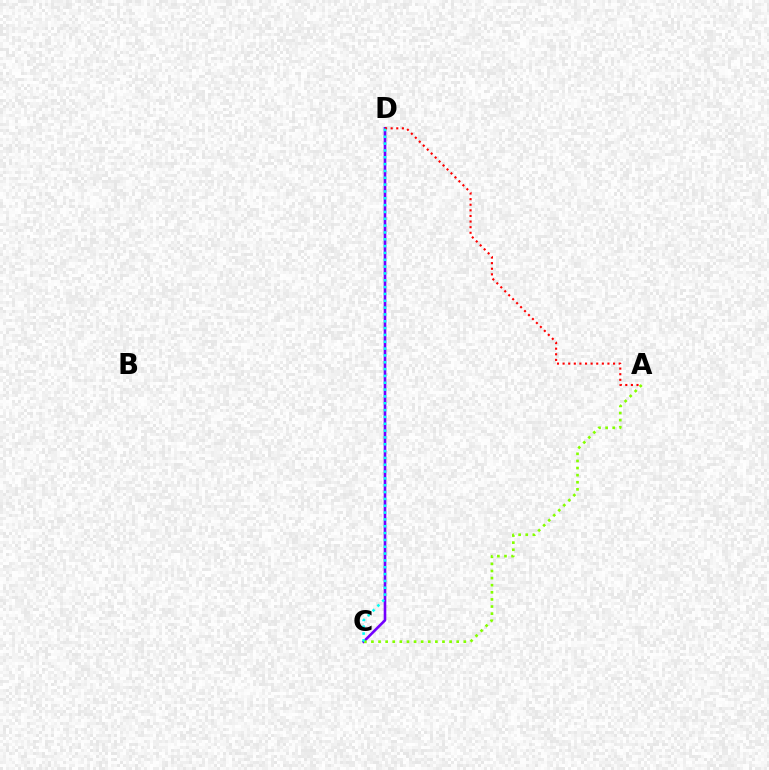{('C', 'D'): [{'color': '#7200ff', 'line_style': 'solid', 'thickness': 1.89}, {'color': '#00fff6', 'line_style': 'dotted', 'thickness': 1.86}], ('A', 'D'): [{'color': '#ff0000', 'line_style': 'dotted', 'thickness': 1.52}], ('A', 'C'): [{'color': '#84ff00', 'line_style': 'dotted', 'thickness': 1.93}]}